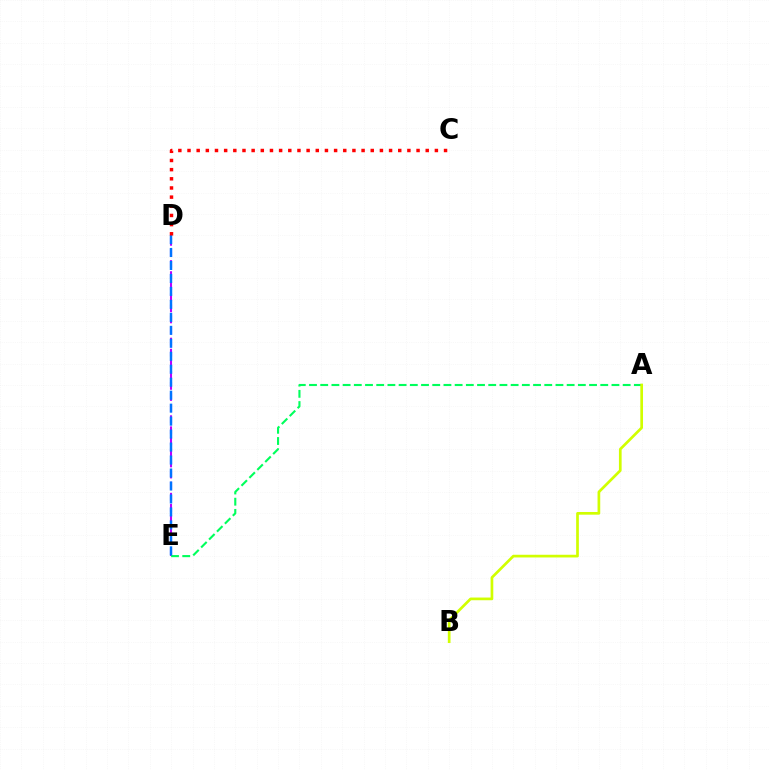{('D', 'E'): [{'color': '#b900ff', 'line_style': 'dashed', 'thickness': 1.51}, {'color': '#0074ff', 'line_style': 'dashed', 'thickness': 1.76}], ('A', 'E'): [{'color': '#00ff5c', 'line_style': 'dashed', 'thickness': 1.52}], ('A', 'B'): [{'color': '#d1ff00', 'line_style': 'solid', 'thickness': 1.94}], ('C', 'D'): [{'color': '#ff0000', 'line_style': 'dotted', 'thickness': 2.49}]}